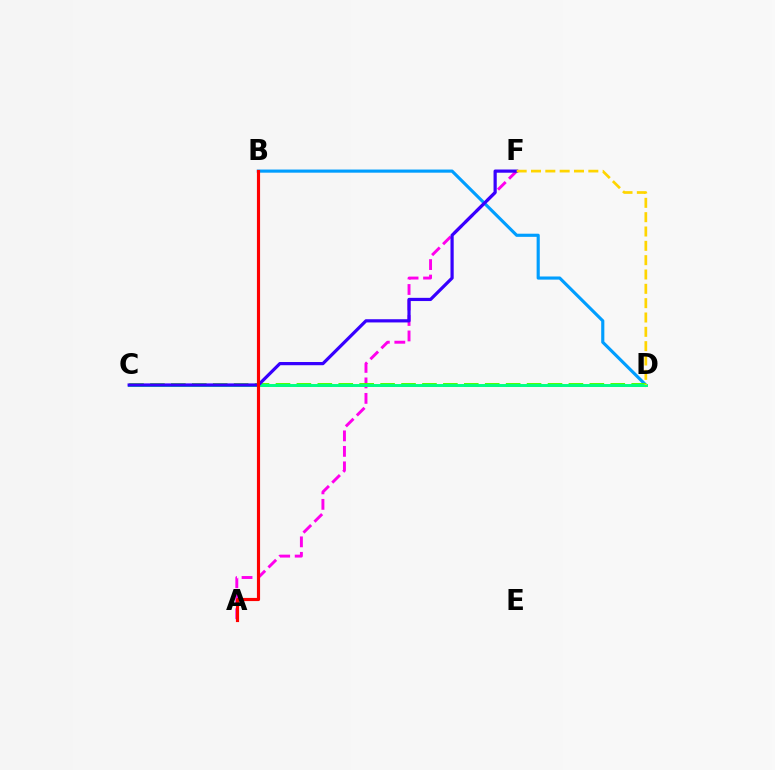{('B', 'D'): [{'color': '#009eff', 'line_style': 'solid', 'thickness': 2.26}], ('A', 'F'): [{'color': '#ff00ed', 'line_style': 'dashed', 'thickness': 2.1}], ('C', 'D'): [{'color': '#4fff00', 'line_style': 'dashed', 'thickness': 2.84}, {'color': '#00ff86', 'line_style': 'solid', 'thickness': 2.12}], ('C', 'F'): [{'color': '#3700ff', 'line_style': 'solid', 'thickness': 2.31}], ('A', 'B'): [{'color': '#ff0000', 'line_style': 'solid', 'thickness': 2.27}], ('D', 'F'): [{'color': '#ffd500', 'line_style': 'dashed', 'thickness': 1.95}]}